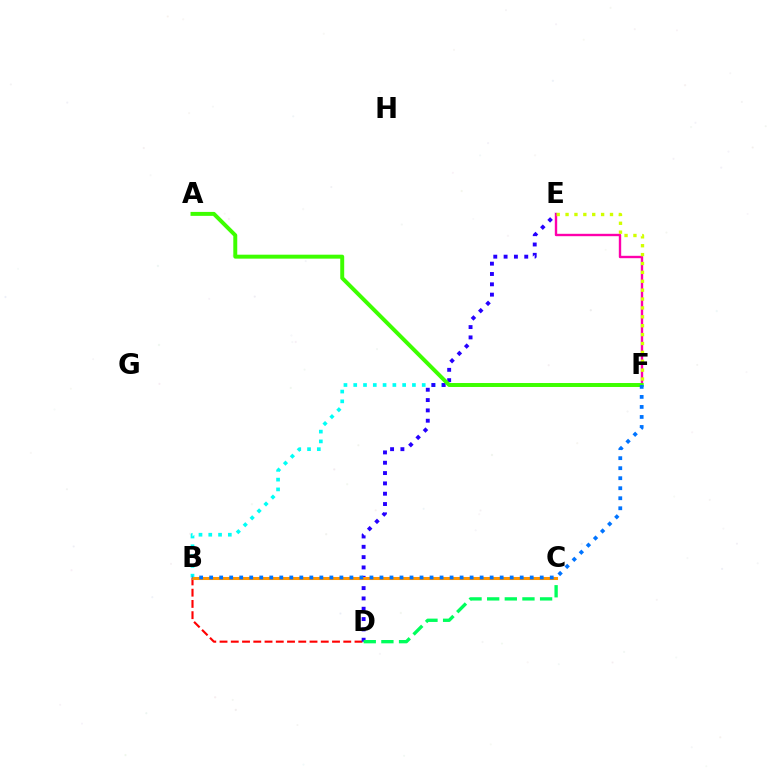{('B', 'D'): [{'color': '#ff0000', 'line_style': 'dashed', 'thickness': 1.53}], ('E', 'F'): [{'color': '#ff00ac', 'line_style': 'solid', 'thickness': 1.72}, {'color': '#d1ff00', 'line_style': 'dotted', 'thickness': 2.41}], ('B', 'F'): [{'color': '#00fff6', 'line_style': 'dotted', 'thickness': 2.66}, {'color': '#0074ff', 'line_style': 'dotted', 'thickness': 2.72}], ('D', 'E'): [{'color': '#2500ff', 'line_style': 'dotted', 'thickness': 2.81}], ('C', 'D'): [{'color': '#00ff5c', 'line_style': 'dashed', 'thickness': 2.4}], ('B', 'C'): [{'color': '#b900ff', 'line_style': 'dotted', 'thickness': 1.85}, {'color': '#ff9400', 'line_style': 'solid', 'thickness': 2.2}], ('A', 'F'): [{'color': '#3dff00', 'line_style': 'solid', 'thickness': 2.85}]}